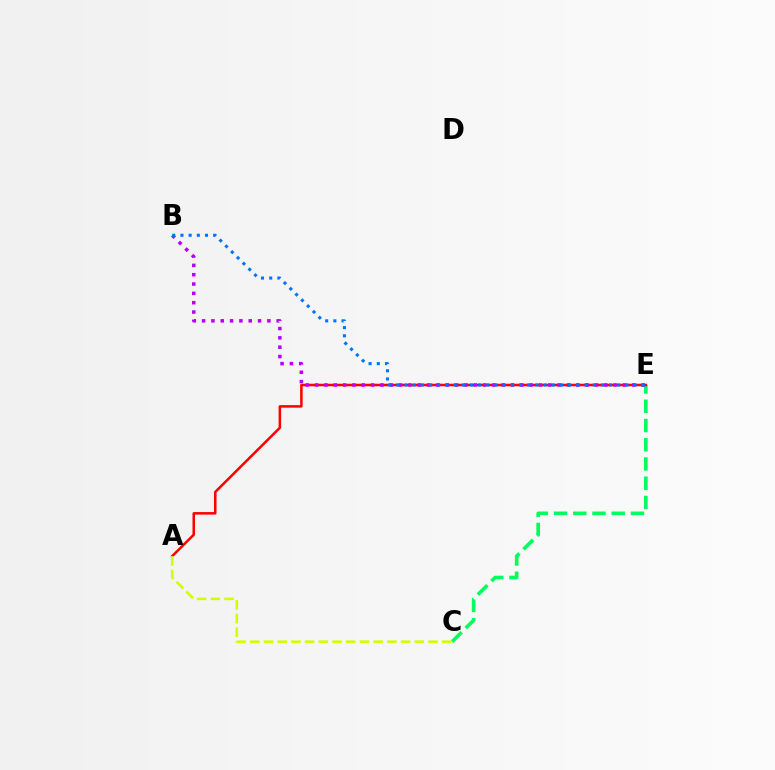{('C', 'E'): [{'color': '#00ff5c', 'line_style': 'dashed', 'thickness': 2.61}], ('A', 'E'): [{'color': '#ff0000', 'line_style': 'solid', 'thickness': 1.82}], ('B', 'E'): [{'color': '#b900ff', 'line_style': 'dotted', 'thickness': 2.53}, {'color': '#0074ff', 'line_style': 'dotted', 'thickness': 2.22}], ('A', 'C'): [{'color': '#d1ff00', 'line_style': 'dashed', 'thickness': 1.86}]}